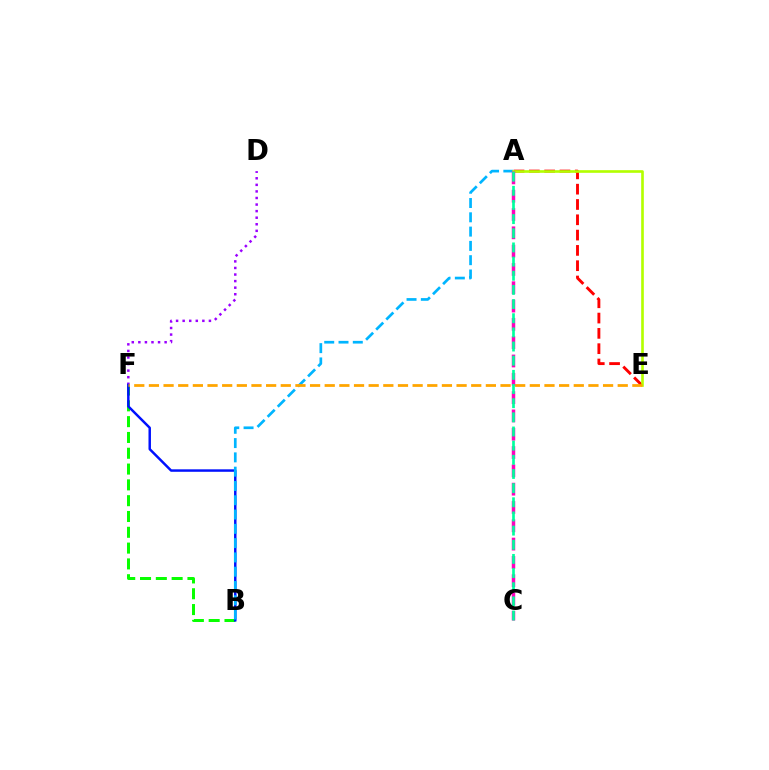{('B', 'F'): [{'color': '#08ff00', 'line_style': 'dashed', 'thickness': 2.15}, {'color': '#0010ff', 'line_style': 'solid', 'thickness': 1.78}], ('D', 'F'): [{'color': '#9b00ff', 'line_style': 'dotted', 'thickness': 1.78}], ('A', 'B'): [{'color': '#00b5ff', 'line_style': 'dashed', 'thickness': 1.94}], ('A', 'E'): [{'color': '#ff0000', 'line_style': 'dashed', 'thickness': 2.08}, {'color': '#b3ff00', 'line_style': 'solid', 'thickness': 1.9}], ('E', 'F'): [{'color': '#ffa500', 'line_style': 'dashed', 'thickness': 1.99}], ('A', 'C'): [{'color': '#ff00bd', 'line_style': 'dashed', 'thickness': 2.49}, {'color': '#00ff9d', 'line_style': 'dashed', 'thickness': 1.92}]}